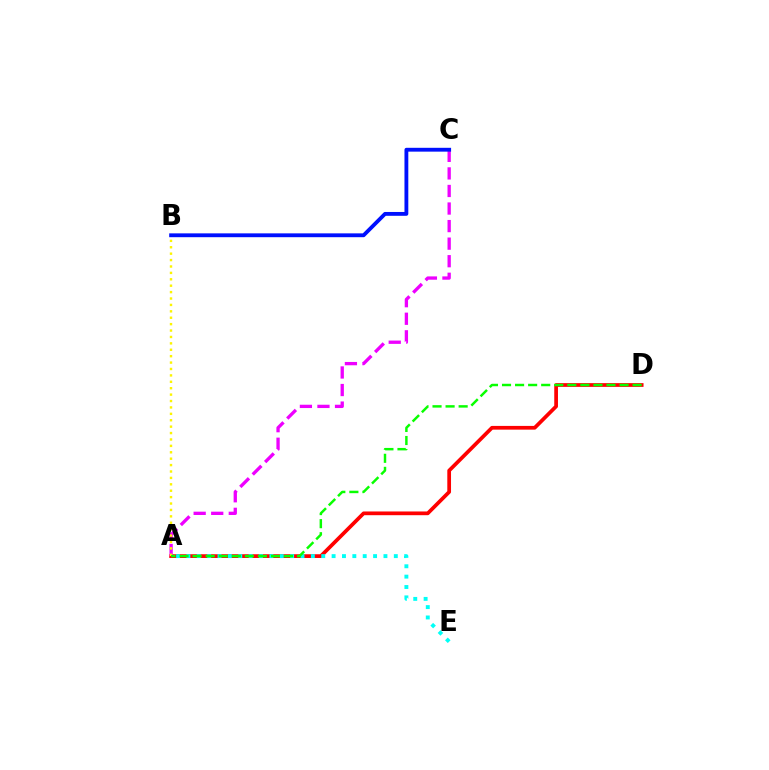{('A', 'D'): [{'color': '#ff0000', 'line_style': 'solid', 'thickness': 2.68}, {'color': '#08ff00', 'line_style': 'dashed', 'thickness': 1.77}], ('A', 'E'): [{'color': '#00fff6', 'line_style': 'dotted', 'thickness': 2.82}], ('A', 'C'): [{'color': '#ee00ff', 'line_style': 'dashed', 'thickness': 2.39}], ('A', 'B'): [{'color': '#fcf500', 'line_style': 'dotted', 'thickness': 1.74}], ('B', 'C'): [{'color': '#0010ff', 'line_style': 'solid', 'thickness': 2.76}]}